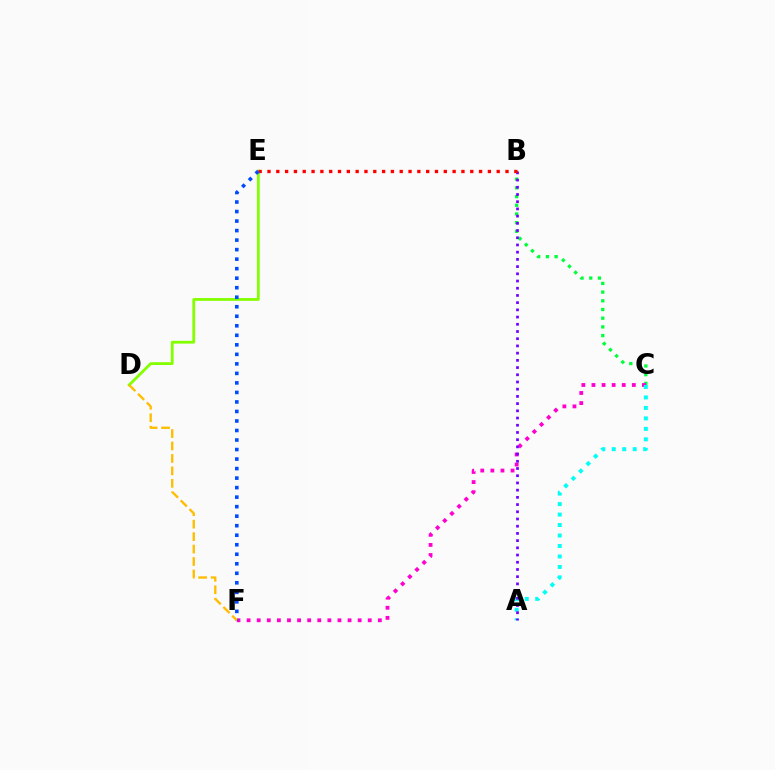{('B', 'C'): [{'color': '#00ff39', 'line_style': 'dotted', 'thickness': 2.36}], ('D', 'E'): [{'color': '#84ff00', 'line_style': 'solid', 'thickness': 2.01}], ('C', 'F'): [{'color': '#ff00cf', 'line_style': 'dotted', 'thickness': 2.74}], ('A', 'C'): [{'color': '#00fff6', 'line_style': 'dotted', 'thickness': 2.85}], ('A', 'B'): [{'color': '#7200ff', 'line_style': 'dotted', 'thickness': 1.96}], ('B', 'E'): [{'color': '#ff0000', 'line_style': 'dotted', 'thickness': 2.4}], ('E', 'F'): [{'color': '#004bff', 'line_style': 'dotted', 'thickness': 2.59}], ('D', 'F'): [{'color': '#ffbd00', 'line_style': 'dashed', 'thickness': 1.69}]}